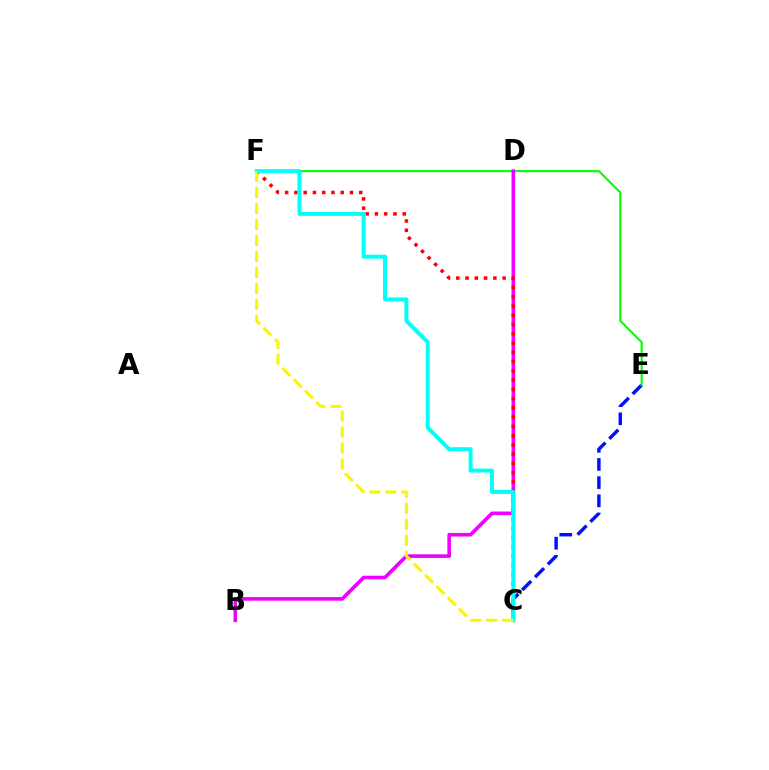{('C', 'E'): [{'color': '#0010ff', 'line_style': 'dashed', 'thickness': 2.47}], ('E', 'F'): [{'color': '#08ff00', 'line_style': 'solid', 'thickness': 1.51}], ('B', 'D'): [{'color': '#ee00ff', 'line_style': 'solid', 'thickness': 2.59}], ('C', 'F'): [{'color': '#ff0000', 'line_style': 'dotted', 'thickness': 2.52}, {'color': '#00fff6', 'line_style': 'solid', 'thickness': 2.84}, {'color': '#fcf500', 'line_style': 'dashed', 'thickness': 2.17}]}